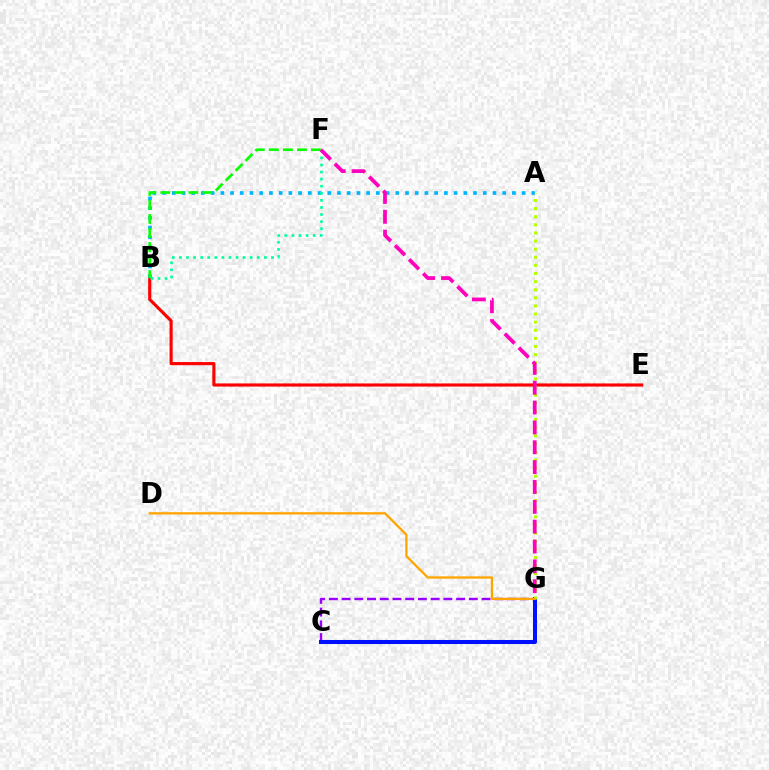{('C', 'G'): [{'color': '#9b00ff', 'line_style': 'dashed', 'thickness': 1.73}, {'color': '#0010ff', 'line_style': 'solid', 'thickness': 2.92}], ('B', 'E'): [{'color': '#ff0000', 'line_style': 'solid', 'thickness': 2.26}], ('A', 'B'): [{'color': '#00b5ff', 'line_style': 'dotted', 'thickness': 2.64}], ('A', 'G'): [{'color': '#b3ff00', 'line_style': 'dotted', 'thickness': 2.2}], ('B', 'F'): [{'color': '#08ff00', 'line_style': 'dashed', 'thickness': 1.91}, {'color': '#00ff9d', 'line_style': 'dotted', 'thickness': 1.92}], ('D', 'G'): [{'color': '#ffa500', 'line_style': 'solid', 'thickness': 1.67}], ('F', 'G'): [{'color': '#ff00bd', 'line_style': 'dashed', 'thickness': 2.7}]}